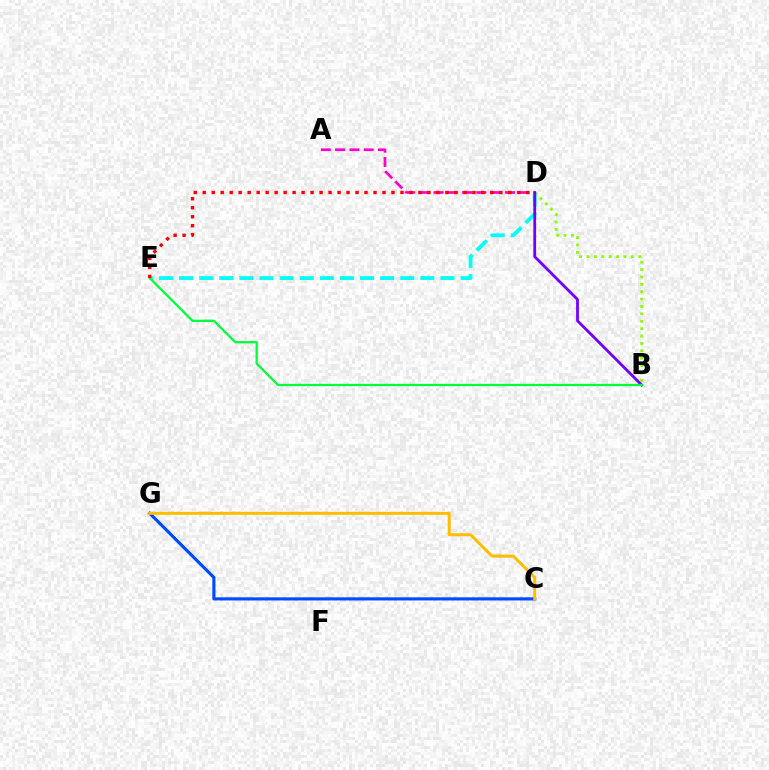{('A', 'D'): [{'color': '#ff00cf', 'line_style': 'dashed', 'thickness': 1.94}], ('D', 'E'): [{'color': '#00fff6', 'line_style': 'dashed', 'thickness': 2.73}, {'color': '#ff0000', 'line_style': 'dotted', 'thickness': 2.44}], ('B', 'D'): [{'color': '#84ff00', 'line_style': 'dotted', 'thickness': 2.01}, {'color': '#7200ff', 'line_style': 'solid', 'thickness': 1.99}], ('C', 'G'): [{'color': '#004bff', 'line_style': 'solid', 'thickness': 2.27}, {'color': '#ffbd00', 'line_style': 'solid', 'thickness': 2.15}], ('B', 'E'): [{'color': '#00ff39', 'line_style': 'solid', 'thickness': 1.62}]}